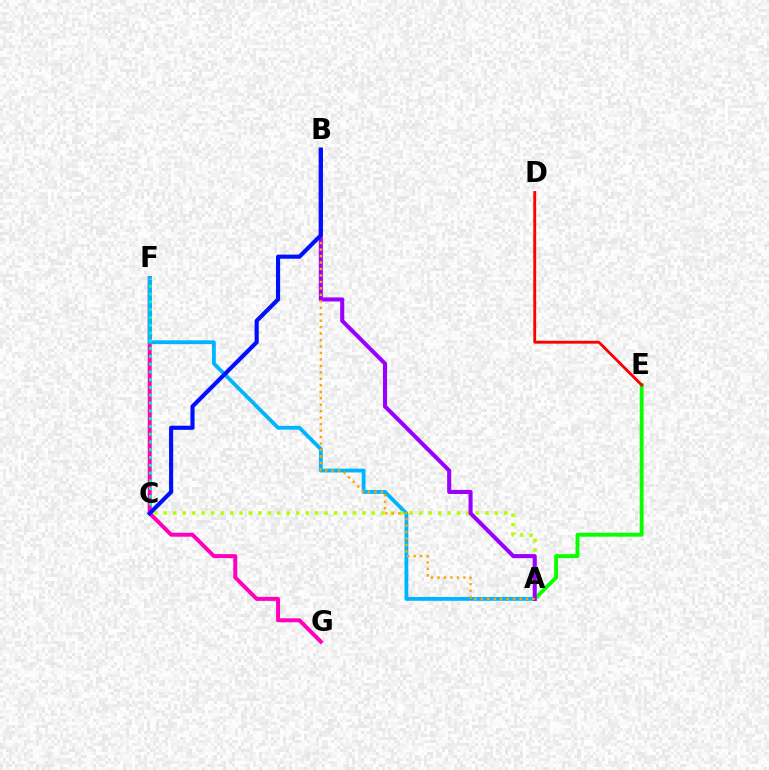{('F', 'G'): [{'color': '#ff00bd', 'line_style': 'solid', 'thickness': 2.86}], ('A', 'F'): [{'color': '#00b5ff', 'line_style': 'solid', 'thickness': 2.75}], ('A', 'E'): [{'color': '#08ff00', 'line_style': 'solid', 'thickness': 2.8}], ('A', 'C'): [{'color': '#b3ff00', 'line_style': 'dotted', 'thickness': 2.57}], ('A', 'B'): [{'color': '#9b00ff', 'line_style': 'solid', 'thickness': 2.93}, {'color': '#ffa500', 'line_style': 'dotted', 'thickness': 1.76}], ('C', 'F'): [{'color': '#00ff9d', 'line_style': 'dotted', 'thickness': 2.11}], ('D', 'E'): [{'color': '#ff0000', 'line_style': 'solid', 'thickness': 2.05}], ('B', 'C'): [{'color': '#0010ff', 'line_style': 'solid', 'thickness': 2.98}]}